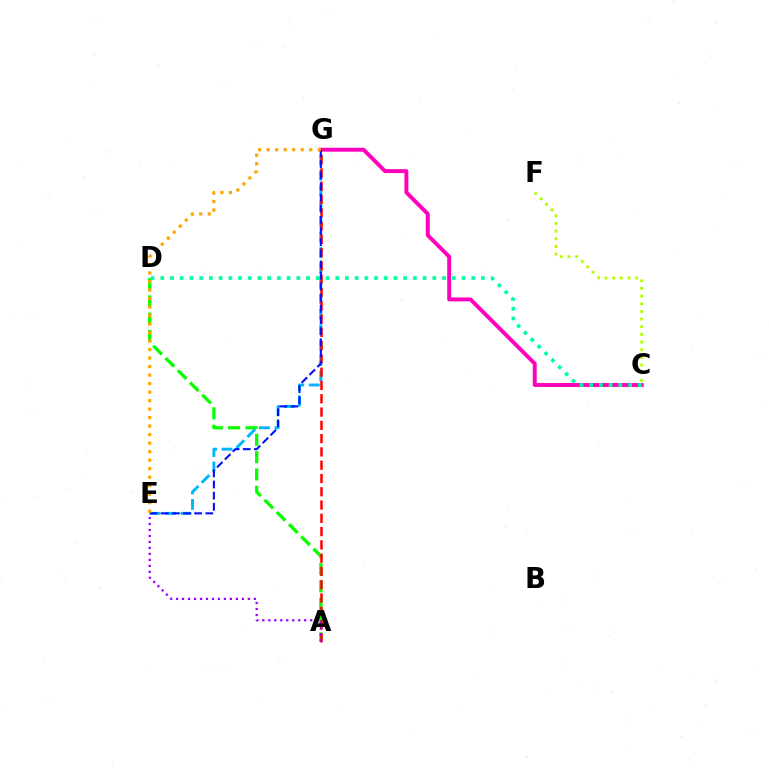{('A', 'D'): [{'color': '#08ff00', 'line_style': 'dashed', 'thickness': 2.35}], ('E', 'G'): [{'color': '#00b5ff', 'line_style': 'dashed', 'thickness': 2.1}, {'color': '#0010ff', 'line_style': 'dashed', 'thickness': 1.51}, {'color': '#ffa500', 'line_style': 'dotted', 'thickness': 2.31}], ('A', 'G'): [{'color': '#ff0000', 'line_style': 'dashed', 'thickness': 1.8}], ('C', 'G'): [{'color': '#ff00bd', 'line_style': 'solid', 'thickness': 2.82}], ('C', 'D'): [{'color': '#00ff9d', 'line_style': 'dotted', 'thickness': 2.64}], ('A', 'E'): [{'color': '#9b00ff', 'line_style': 'dotted', 'thickness': 1.63}], ('C', 'F'): [{'color': '#b3ff00', 'line_style': 'dotted', 'thickness': 2.08}]}